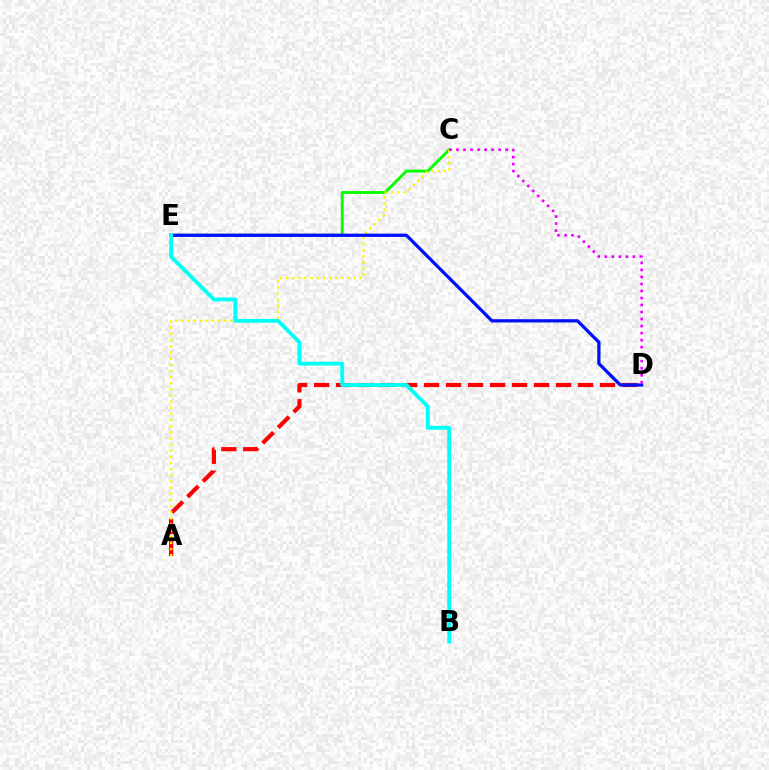{('A', 'D'): [{'color': '#ff0000', 'line_style': 'dashed', 'thickness': 2.99}], ('C', 'E'): [{'color': '#08ff00', 'line_style': 'solid', 'thickness': 2.09}], ('A', 'C'): [{'color': '#fcf500', 'line_style': 'dotted', 'thickness': 1.67}], ('D', 'E'): [{'color': '#0010ff', 'line_style': 'solid', 'thickness': 2.35}], ('B', 'E'): [{'color': '#00fff6', 'line_style': 'solid', 'thickness': 2.76}], ('C', 'D'): [{'color': '#ee00ff', 'line_style': 'dotted', 'thickness': 1.91}]}